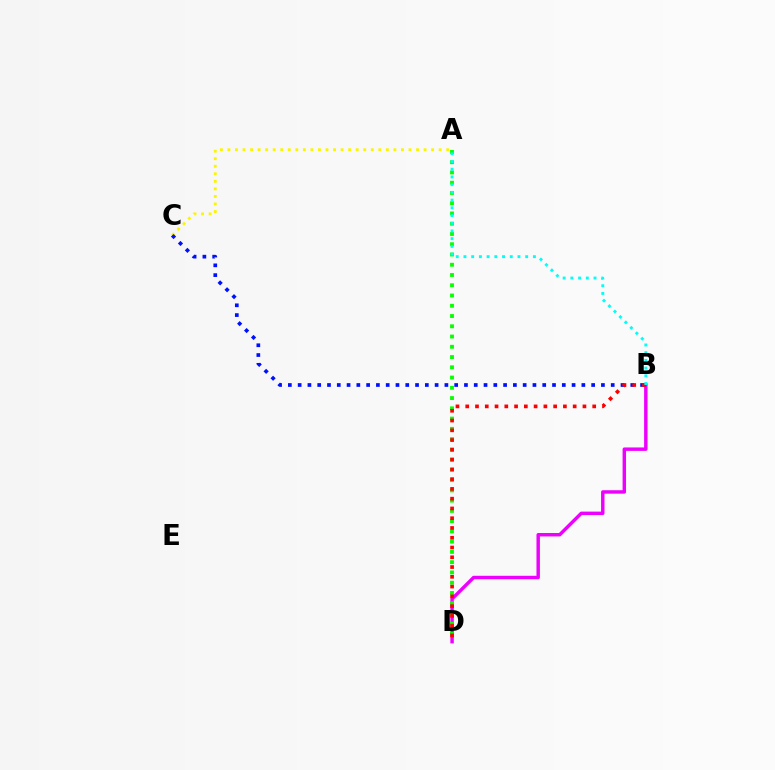{('B', 'D'): [{'color': '#ee00ff', 'line_style': 'solid', 'thickness': 2.48}, {'color': '#ff0000', 'line_style': 'dotted', 'thickness': 2.65}], ('A', 'D'): [{'color': '#08ff00', 'line_style': 'dotted', 'thickness': 2.79}], ('A', 'C'): [{'color': '#fcf500', 'line_style': 'dotted', 'thickness': 2.05}], ('B', 'C'): [{'color': '#0010ff', 'line_style': 'dotted', 'thickness': 2.66}], ('A', 'B'): [{'color': '#00fff6', 'line_style': 'dotted', 'thickness': 2.1}]}